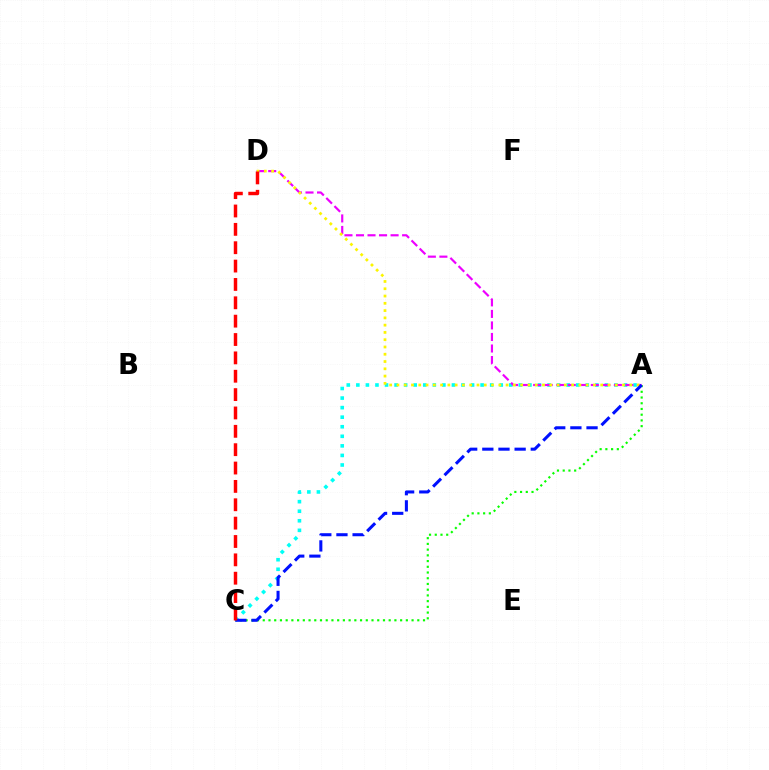{('A', 'C'): [{'color': '#00fff6', 'line_style': 'dotted', 'thickness': 2.6}, {'color': '#08ff00', 'line_style': 'dotted', 'thickness': 1.56}, {'color': '#0010ff', 'line_style': 'dashed', 'thickness': 2.19}], ('A', 'D'): [{'color': '#ee00ff', 'line_style': 'dashed', 'thickness': 1.57}, {'color': '#fcf500', 'line_style': 'dotted', 'thickness': 1.98}], ('C', 'D'): [{'color': '#ff0000', 'line_style': 'dashed', 'thickness': 2.49}]}